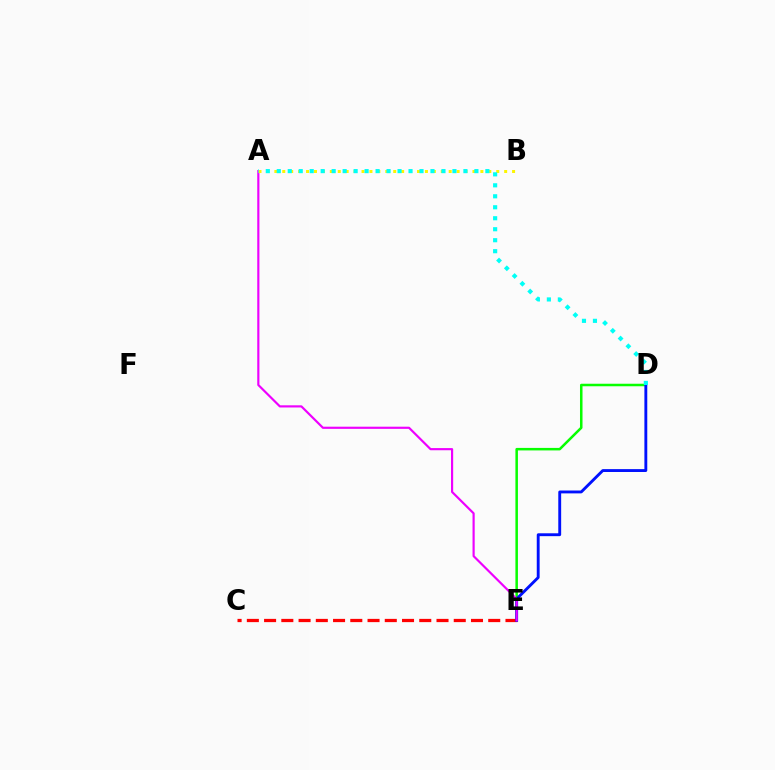{('D', 'E'): [{'color': '#08ff00', 'line_style': 'solid', 'thickness': 1.82}, {'color': '#0010ff', 'line_style': 'solid', 'thickness': 2.07}], ('C', 'E'): [{'color': '#ff0000', 'line_style': 'dashed', 'thickness': 2.34}], ('A', 'E'): [{'color': '#ee00ff', 'line_style': 'solid', 'thickness': 1.56}], ('A', 'B'): [{'color': '#fcf500', 'line_style': 'dotted', 'thickness': 2.15}], ('A', 'D'): [{'color': '#00fff6', 'line_style': 'dotted', 'thickness': 2.98}]}